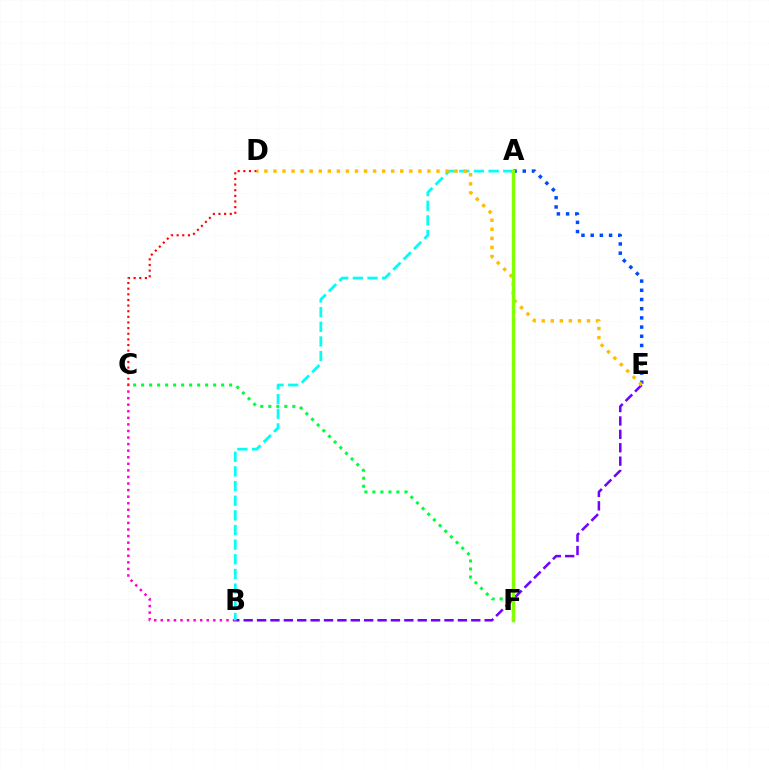{('B', 'C'): [{'color': '#ff00cf', 'line_style': 'dotted', 'thickness': 1.78}], ('B', 'E'): [{'color': '#7200ff', 'line_style': 'dashed', 'thickness': 1.82}], ('C', 'D'): [{'color': '#ff0000', 'line_style': 'dotted', 'thickness': 1.53}], ('C', 'F'): [{'color': '#00ff39', 'line_style': 'dotted', 'thickness': 2.17}], ('A', 'B'): [{'color': '#00fff6', 'line_style': 'dashed', 'thickness': 1.99}], ('A', 'E'): [{'color': '#004bff', 'line_style': 'dotted', 'thickness': 2.5}], ('D', 'E'): [{'color': '#ffbd00', 'line_style': 'dotted', 'thickness': 2.46}], ('A', 'F'): [{'color': '#84ff00', 'line_style': 'solid', 'thickness': 2.48}]}